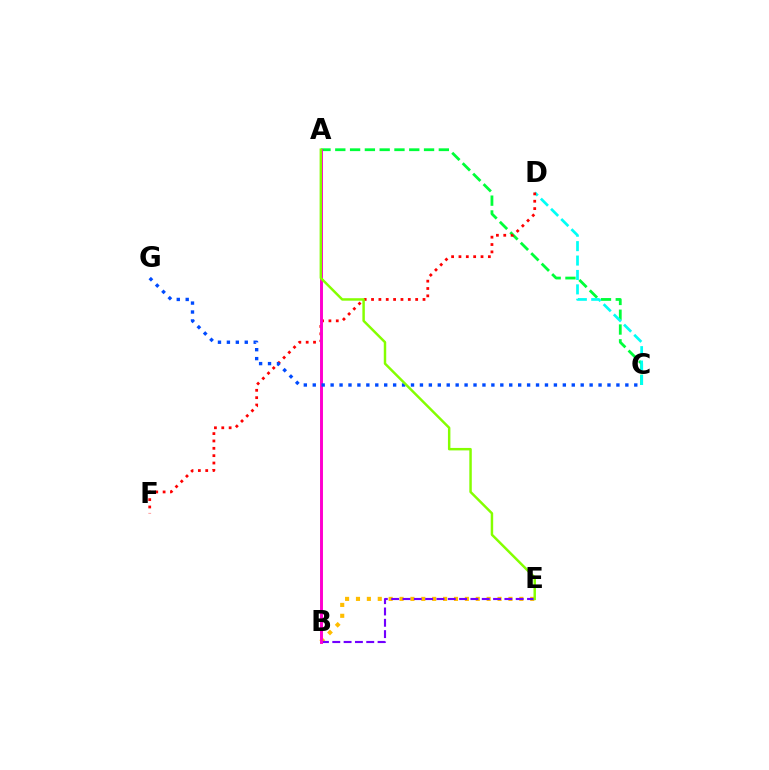{('A', 'C'): [{'color': '#00ff39', 'line_style': 'dashed', 'thickness': 2.01}], ('C', 'D'): [{'color': '#00fff6', 'line_style': 'dashed', 'thickness': 1.96}], ('D', 'F'): [{'color': '#ff0000', 'line_style': 'dotted', 'thickness': 2.0}], ('B', 'E'): [{'color': '#ffbd00', 'line_style': 'dotted', 'thickness': 2.96}, {'color': '#7200ff', 'line_style': 'dashed', 'thickness': 1.54}], ('A', 'B'): [{'color': '#ff00cf', 'line_style': 'solid', 'thickness': 2.12}], ('C', 'G'): [{'color': '#004bff', 'line_style': 'dotted', 'thickness': 2.43}], ('A', 'E'): [{'color': '#84ff00', 'line_style': 'solid', 'thickness': 1.77}]}